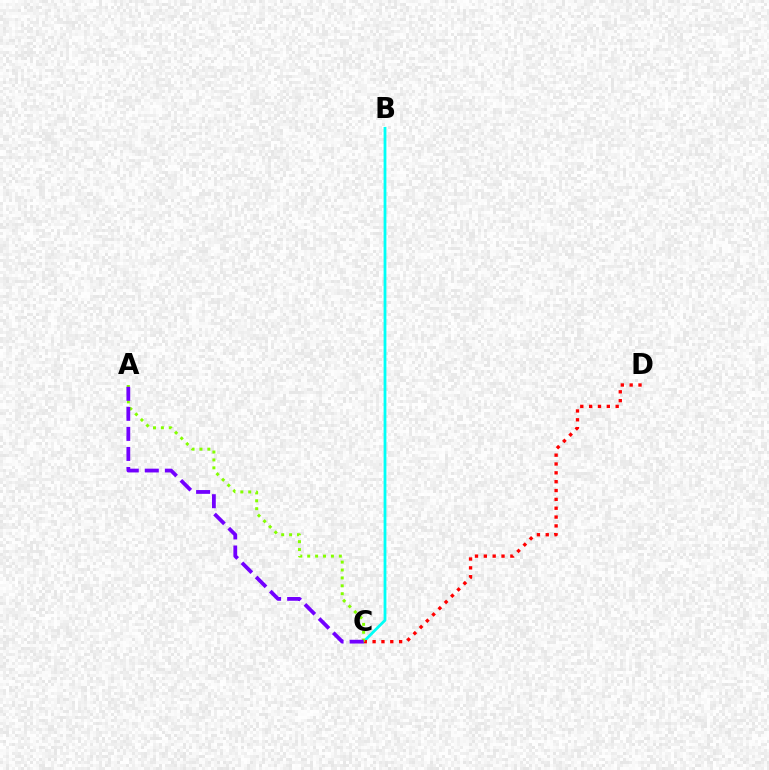{('B', 'C'): [{'color': '#00fff6', 'line_style': 'solid', 'thickness': 2.01}], ('C', 'D'): [{'color': '#ff0000', 'line_style': 'dotted', 'thickness': 2.4}], ('A', 'C'): [{'color': '#84ff00', 'line_style': 'dotted', 'thickness': 2.15}, {'color': '#7200ff', 'line_style': 'dashed', 'thickness': 2.72}]}